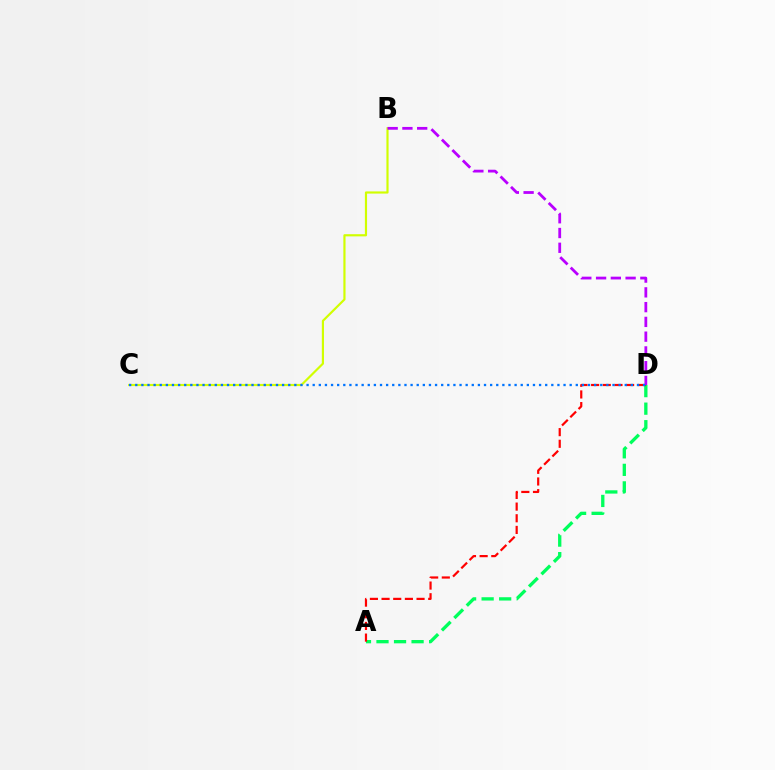{('A', 'D'): [{'color': '#00ff5c', 'line_style': 'dashed', 'thickness': 2.38}, {'color': '#ff0000', 'line_style': 'dashed', 'thickness': 1.58}], ('B', 'C'): [{'color': '#d1ff00', 'line_style': 'solid', 'thickness': 1.56}], ('B', 'D'): [{'color': '#b900ff', 'line_style': 'dashed', 'thickness': 2.01}], ('C', 'D'): [{'color': '#0074ff', 'line_style': 'dotted', 'thickness': 1.66}]}